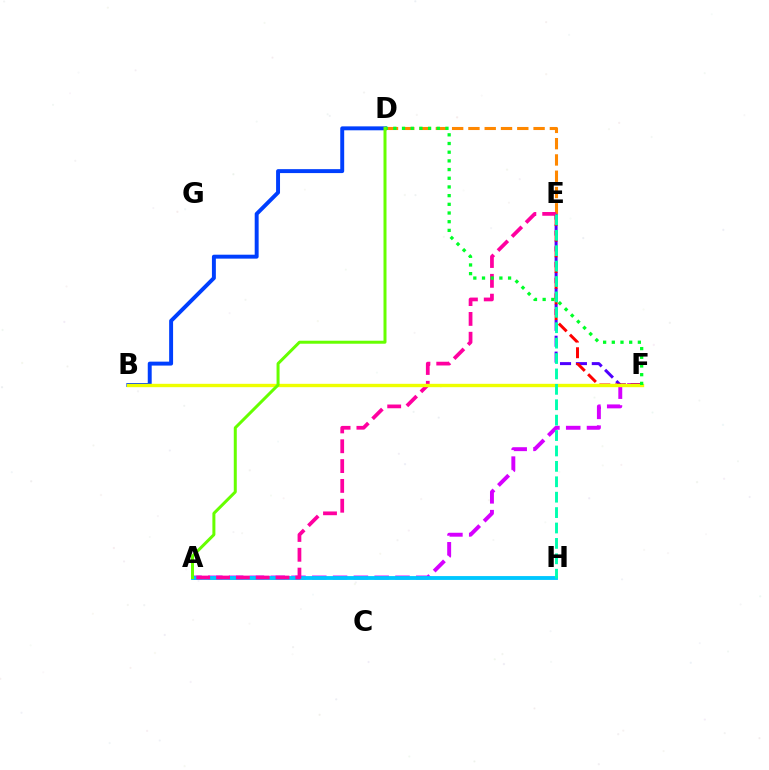{('D', 'E'): [{'color': '#ff8800', 'line_style': 'dashed', 'thickness': 2.21}], ('A', 'F'): [{'color': '#d600ff', 'line_style': 'dashed', 'thickness': 2.83}], ('A', 'H'): [{'color': '#00c7ff', 'line_style': 'solid', 'thickness': 2.77}], ('B', 'D'): [{'color': '#003fff', 'line_style': 'solid', 'thickness': 2.83}], ('E', 'F'): [{'color': '#4f00ff', 'line_style': 'dashed', 'thickness': 2.16}, {'color': '#ff0000', 'line_style': 'dashed', 'thickness': 2.13}], ('A', 'E'): [{'color': '#ff00a0', 'line_style': 'dashed', 'thickness': 2.69}], ('B', 'F'): [{'color': '#eeff00', 'line_style': 'solid', 'thickness': 2.42}], ('D', 'F'): [{'color': '#00ff27', 'line_style': 'dotted', 'thickness': 2.36}], ('E', 'H'): [{'color': '#00ffaf', 'line_style': 'dashed', 'thickness': 2.09}], ('A', 'D'): [{'color': '#66ff00', 'line_style': 'solid', 'thickness': 2.16}]}